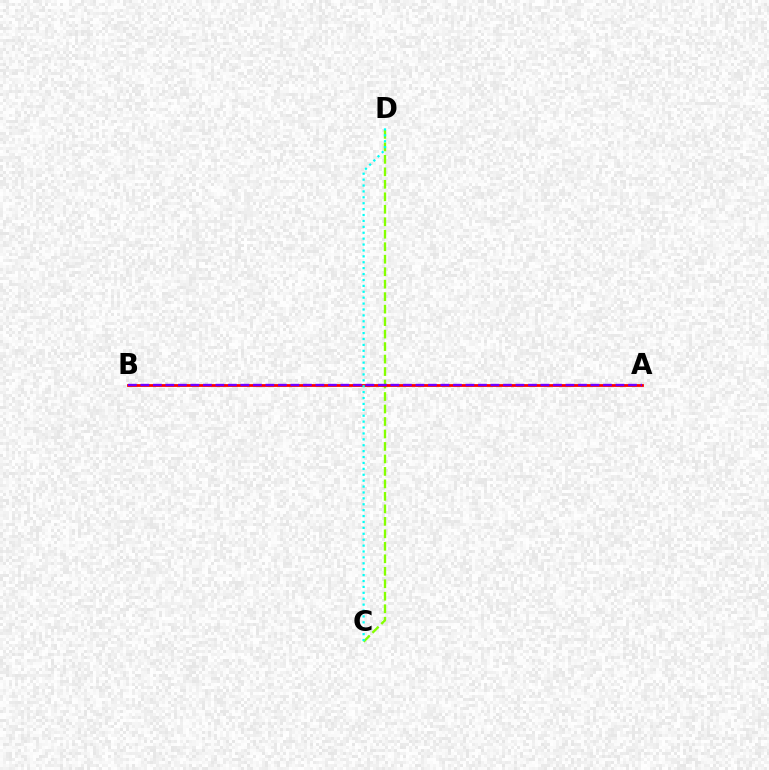{('C', 'D'): [{'color': '#84ff00', 'line_style': 'dashed', 'thickness': 1.7}, {'color': '#00fff6', 'line_style': 'dotted', 'thickness': 1.6}], ('A', 'B'): [{'color': '#ff0000', 'line_style': 'solid', 'thickness': 2.0}, {'color': '#7200ff', 'line_style': 'dashed', 'thickness': 1.7}]}